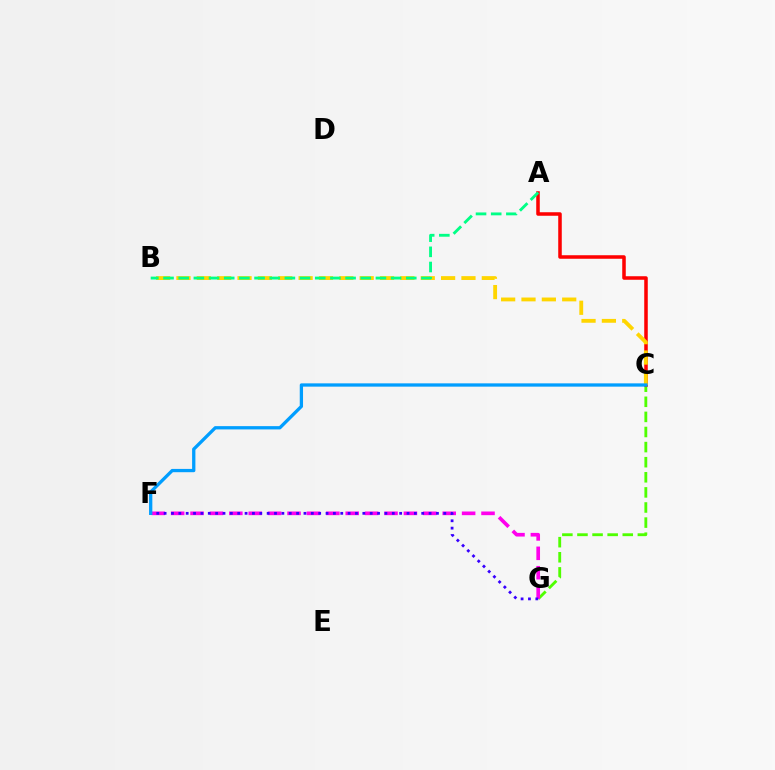{('C', 'G'): [{'color': '#4fff00', 'line_style': 'dashed', 'thickness': 2.05}], ('A', 'C'): [{'color': '#ff0000', 'line_style': 'solid', 'thickness': 2.54}], ('B', 'C'): [{'color': '#ffd500', 'line_style': 'dashed', 'thickness': 2.77}], ('F', 'G'): [{'color': '#ff00ed', 'line_style': 'dashed', 'thickness': 2.64}, {'color': '#3700ff', 'line_style': 'dotted', 'thickness': 2.0}], ('A', 'B'): [{'color': '#00ff86', 'line_style': 'dashed', 'thickness': 2.06}], ('C', 'F'): [{'color': '#009eff', 'line_style': 'solid', 'thickness': 2.37}]}